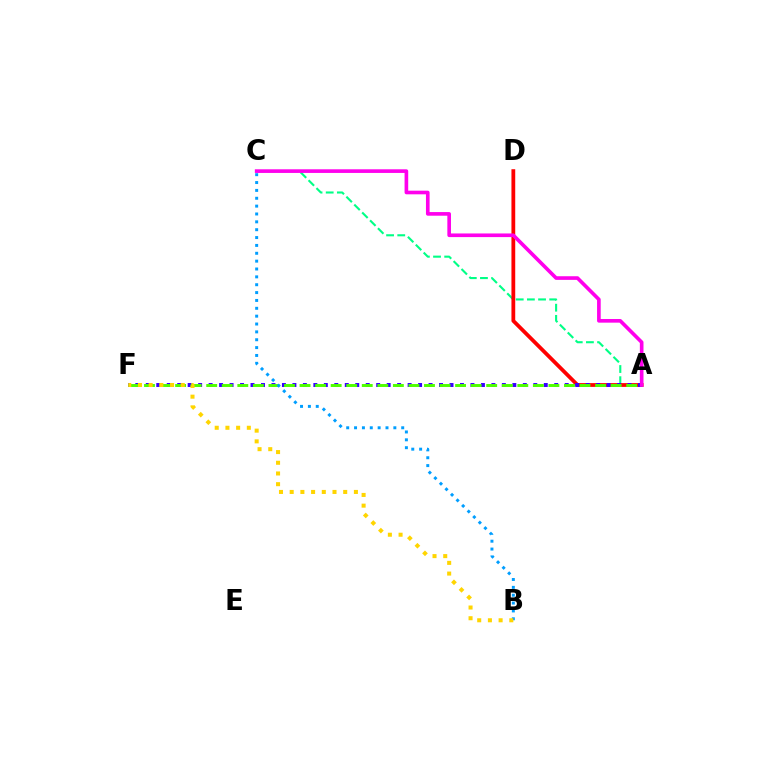{('A', 'C'): [{'color': '#00ff86', 'line_style': 'dashed', 'thickness': 1.52}, {'color': '#ff00ed', 'line_style': 'solid', 'thickness': 2.62}], ('A', 'D'): [{'color': '#ff0000', 'line_style': 'solid', 'thickness': 2.72}], ('A', 'F'): [{'color': '#3700ff', 'line_style': 'dotted', 'thickness': 2.85}, {'color': '#4fff00', 'line_style': 'dashed', 'thickness': 2.11}], ('B', 'C'): [{'color': '#009eff', 'line_style': 'dotted', 'thickness': 2.14}], ('B', 'F'): [{'color': '#ffd500', 'line_style': 'dotted', 'thickness': 2.91}]}